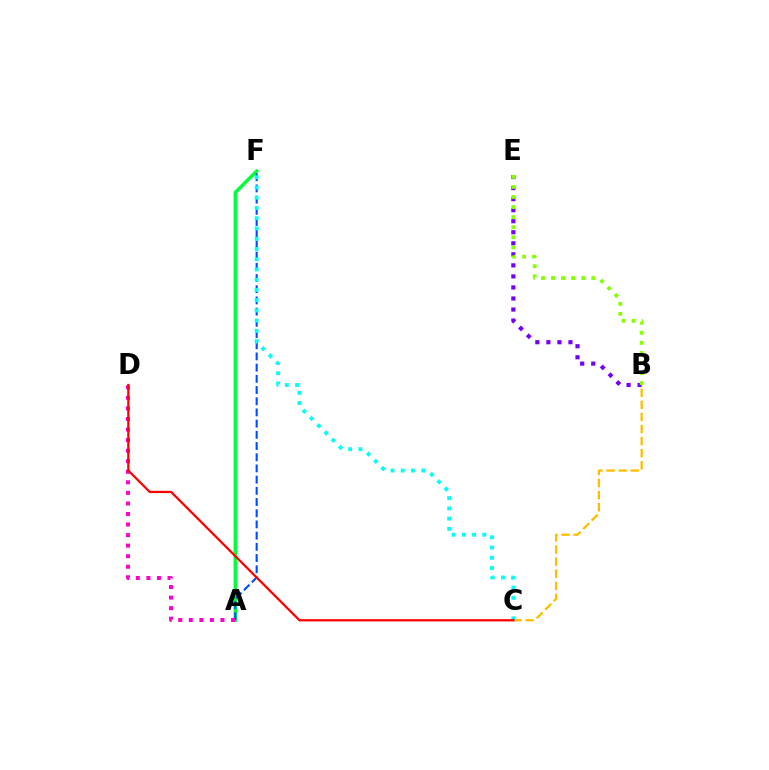{('B', 'C'): [{'color': '#ffbd00', 'line_style': 'dashed', 'thickness': 1.64}], ('A', 'F'): [{'color': '#00ff39', 'line_style': 'solid', 'thickness': 2.47}, {'color': '#004bff', 'line_style': 'dashed', 'thickness': 1.52}], ('C', 'F'): [{'color': '#00fff6', 'line_style': 'dotted', 'thickness': 2.78}], ('A', 'D'): [{'color': '#ff00cf', 'line_style': 'dotted', 'thickness': 2.87}], ('B', 'E'): [{'color': '#7200ff', 'line_style': 'dotted', 'thickness': 3.0}, {'color': '#84ff00', 'line_style': 'dotted', 'thickness': 2.73}], ('C', 'D'): [{'color': '#ff0000', 'line_style': 'solid', 'thickness': 1.63}]}